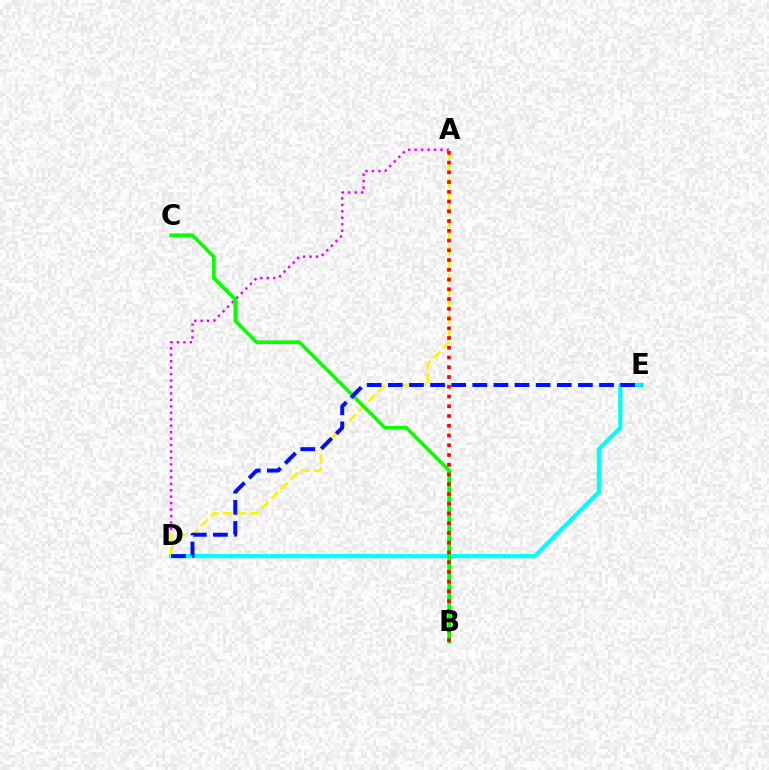{('D', 'E'): [{'color': '#00fff6', 'line_style': 'solid', 'thickness': 2.99}, {'color': '#0010ff', 'line_style': 'dashed', 'thickness': 2.87}], ('A', 'D'): [{'color': '#ee00ff', 'line_style': 'dotted', 'thickness': 1.75}, {'color': '#fcf500', 'line_style': 'dashed', 'thickness': 1.85}], ('B', 'C'): [{'color': '#08ff00', 'line_style': 'solid', 'thickness': 2.65}], ('A', 'B'): [{'color': '#ff0000', 'line_style': 'dotted', 'thickness': 2.65}]}